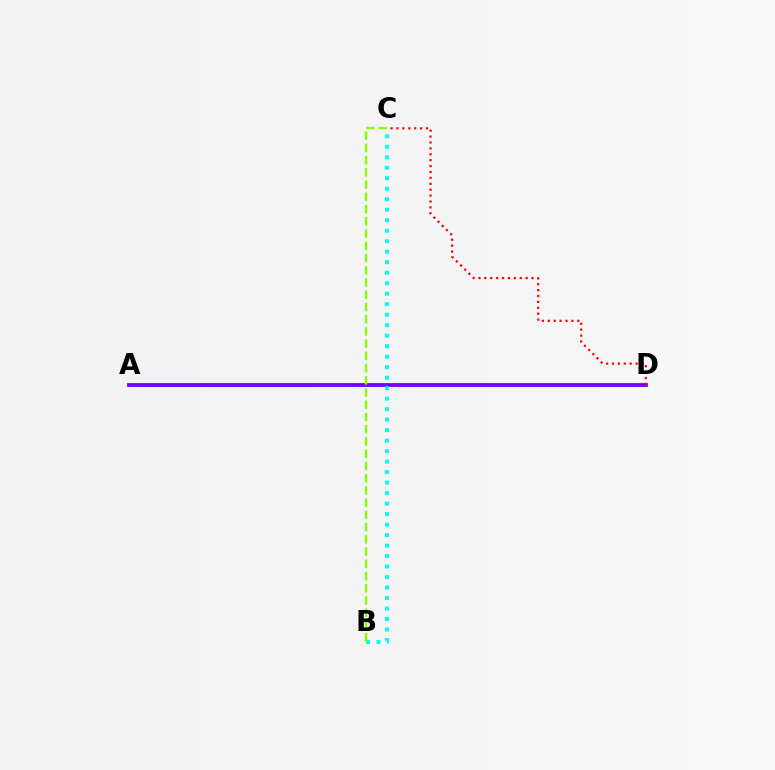{('A', 'D'): [{'color': '#7200ff', 'line_style': 'solid', 'thickness': 2.74}], ('C', 'D'): [{'color': '#ff0000', 'line_style': 'dotted', 'thickness': 1.6}], ('B', 'C'): [{'color': '#00fff6', 'line_style': 'dotted', 'thickness': 2.85}, {'color': '#84ff00', 'line_style': 'dashed', 'thickness': 1.66}]}